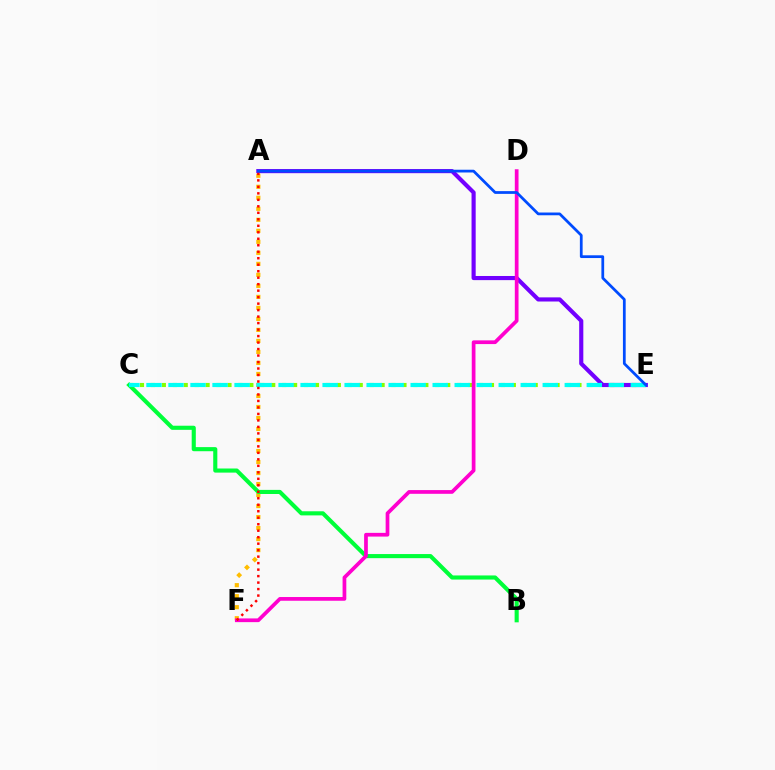{('C', 'E'): [{'color': '#84ff00', 'line_style': 'dotted', 'thickness': 2.97}, {'color': '#00fff6', 'line_style': 'dashed', 'thickness': 2.99}], ('A', 'E'): [{'color': '#7200ff', 'line_style': 'solid', 'thickness': 2.98}, {'color': '#004bff', 'line_style': 'solid', 'thickness': 1.98}], ('A', 'F'): [{'color': '#ffbd00', 'line_style': 'dotted', 'thickness': 2.99}, {'color': '#ff0000', 'line_style': 'dotted', 'thickness': 1.76}], ('B', 'C'): [{'color': '#00ff39', 'line_style': 'solid', 'thickness': 2.96}], ('D', 'F'): [{'color': '#ff00cf', 'line_style': 'solid', 'thickness': 2.68}]}